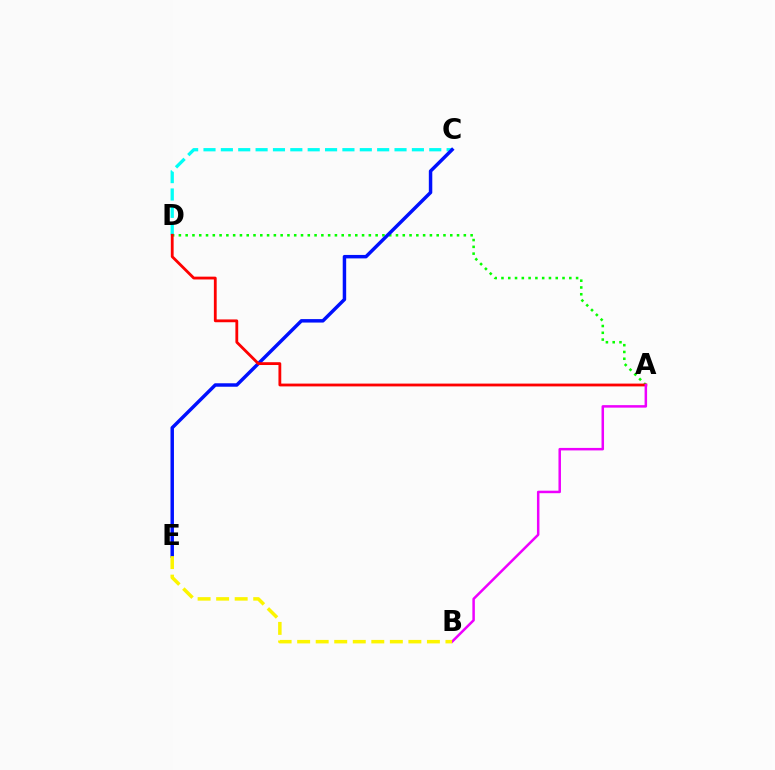{('C', 'D'): [{'color': '#00fff6', 'line_style': 'dashed', 'thickness': 2.36}], ('A', 'D'): [{'color': '#08ff00', 'line_style': 'dotted', 'thickness': 1.84}, {'color': '#ff0000', 'line_style': 'solid', 'thickness': 2.02}], ('C', 'E'): [{'color': '#0010ff', 'line_style': 'solid', 'thickness': 2.49}], ('A', 'B'): [{'color': '#ee00ff', 'line_style': 'solid', 'thickness': 1.8}], ('B', 'E'): [{'color': '#fcf500', 'line_style': 'dashed', 'thickness': 2.52}]}